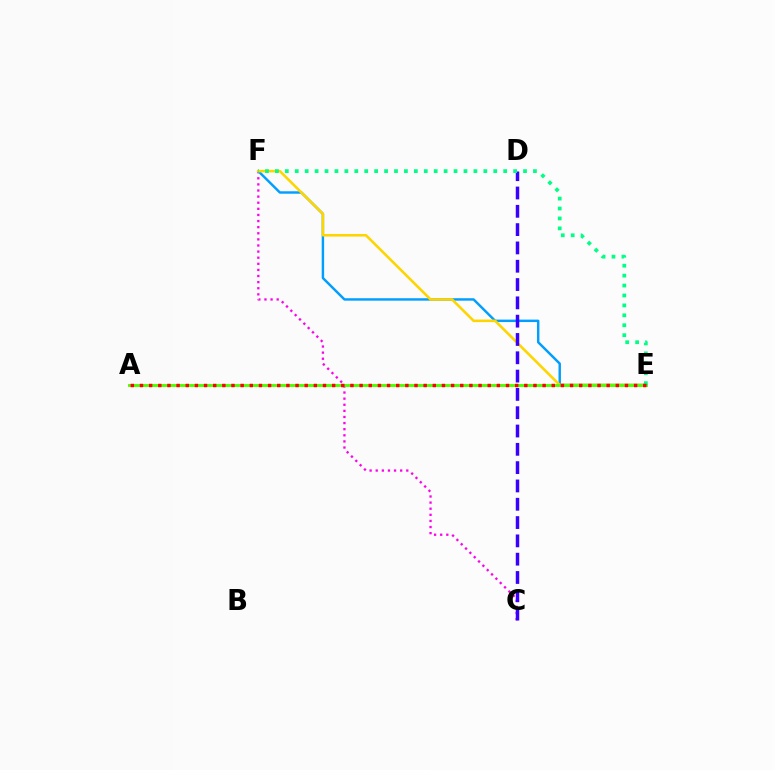{('C', 'F'): [{'color': '#ff00ed', 'line_style': 'dotted', 'thickness': 1.66}], ('E', 'F'): [{'color': '#009eff', 'line_style': 'solid', 'thickness': 1.76}, {'color': '#ffd500', 'line_style': 'solid', 'thickness': 1.85}, {'color': '#00ff86', 'line_style': 'dotted', 'thickness': 2.7}], ('C', 'D'): [{'color': '#3700ff', 'line_style': 'dashed', 'thickness': 2.49}], ('A', 'E'): [{'color': '#4fff00', 'line_style': 'solid', 'thickness': 2.09}, {'color': '#ff0000', 'line_style': 'dotted', 'thickness': 2.49}]}